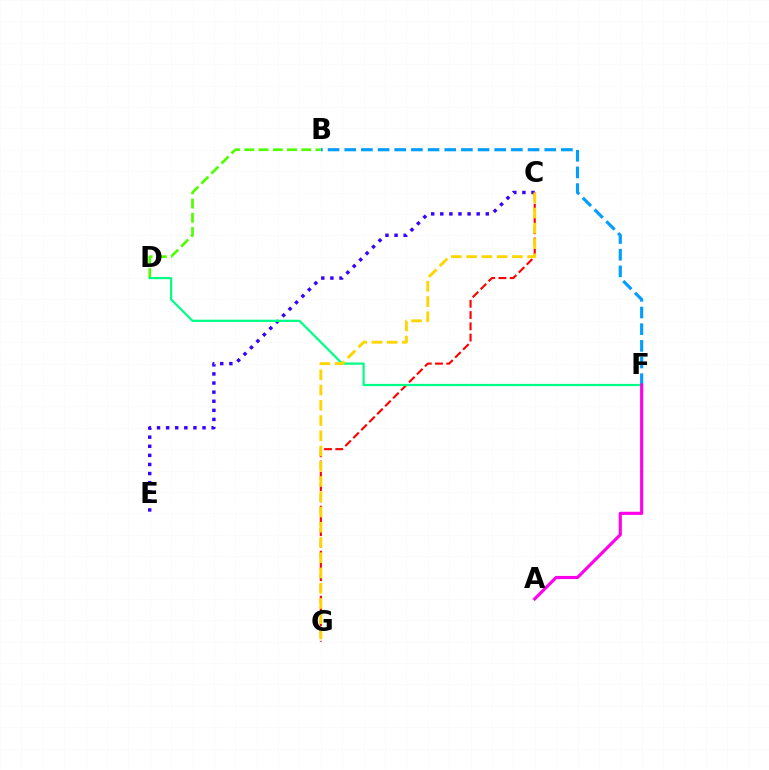{('B', 'F'): [{'color': '#009eff', 'line_style': 'dashed', 'thickness': 2.26}], ('C', 'E'): [{'color': '#3700ff', 'line_style': 'dotted', 'thickness': 2.47}], ('C', 'G'): [{'color': '#ff0000', 'line_style': 'dashed', 'thickness': 1.53}, {'color': '#ffd500', 'line_style': 'dashed', 'thickness': 2.07}], ('B', 'D'): [{'color': '#4fff00', 'line_style': 'dashed', 'thickness': 1.94}], ('D', 'F'): [{'color': '#00ff86', 'line_style': 'solid', 'thickness': 1.61}], ('A', 'F'): [{'color': '#ff00ed', 'line_style': 'solid', 'thickness': 2.25}]}